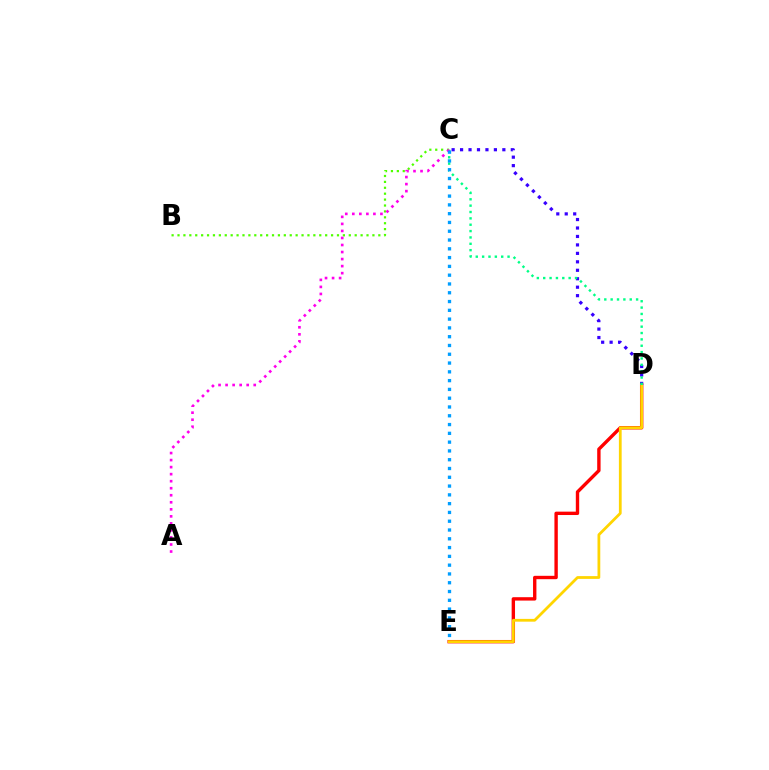{('D', 'E'): [{'color': '#ff0000', 'line_style': 'solid', 'thickness': 2.43}, {'color': '#ffd500', 'line_style': 'solid', 'thickness': 2.0}], ('C', 'D'): [{'color': '#3700ff', 'line_style': 'dotted', 'thickness': 2.3}, {'color': '#00ff86', 'line_style': 'dotted', 'thickness': 1.73}], ('B', 'C'): [{'color': '#4fff00', 'line_style': 'dotted', 'thickness': 1.6}], ('A', 'C'): [{'color': '#ff00ed', 'line_style': 'dotted', 'thickness': 1.91}], ('C', 'E'): [{'color': '#009eff', 'line_style': 'dotted', 'thickness': 2.39}]}